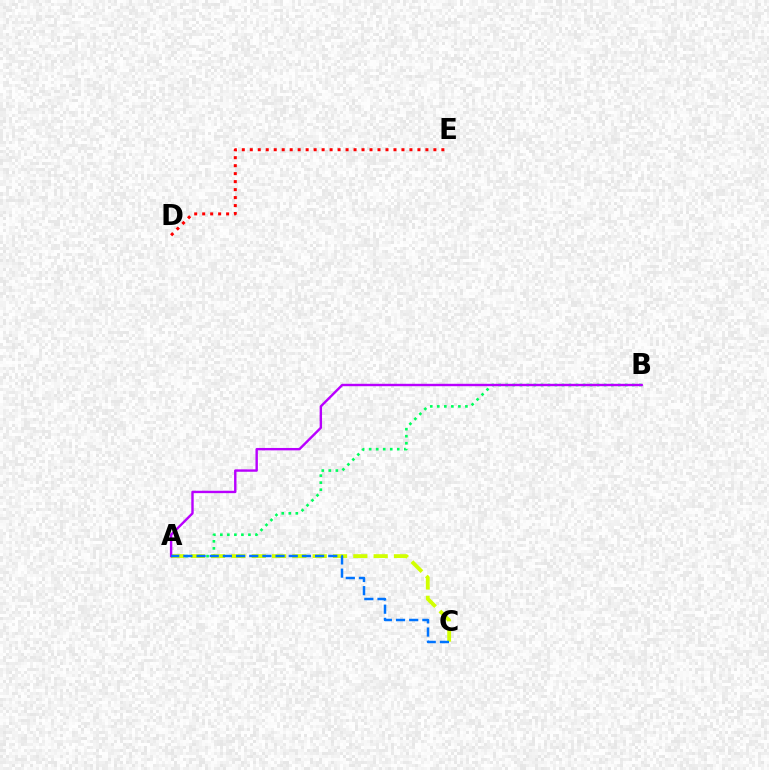{('D', 'E'): [{'color': '#ff0000', 'line_style': 'dotted', 'thickness': 2.17}], ('A', 'B'): [{'color': '#00ff5c', 'line_style': 'dotted', 'thickness': 1.91}, {'color': '#b900ff', 'line_style': 'solid', 'thickness': 1.73}], ('A', 'C'): [{'color': '#d1ff00', 'line_style': 'dashed', 'thickness': 2.76}, {'color': '#0074ff', 'line_style': 'dashed', 'thickness': 1.79}]}